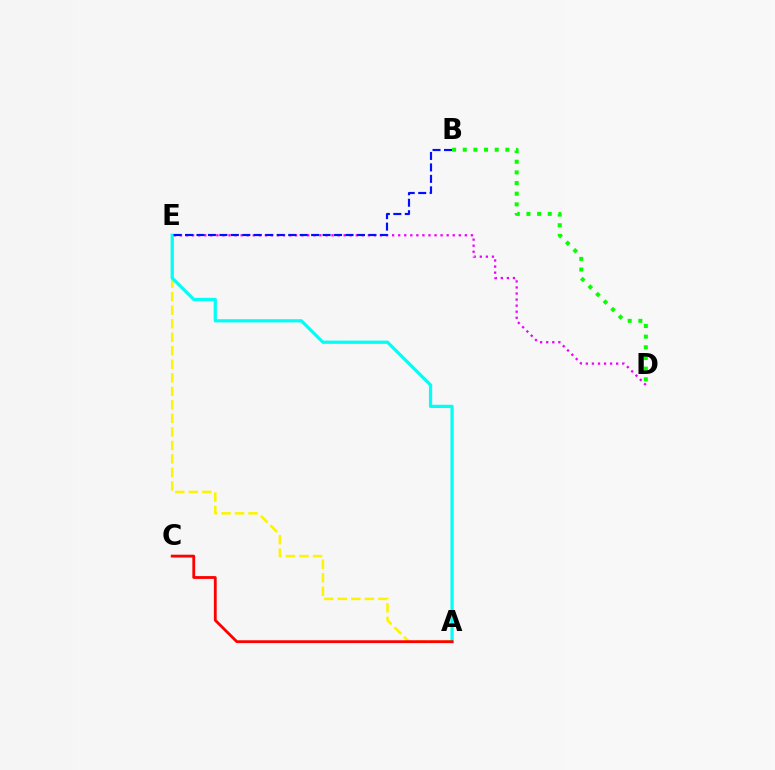{('B', 'D'): [{'color': '#08ff00', 'line_style': 'dotted', 'thickness': 2.9}], ('D', 'E'): [{'color': '#ee00ff', 'line_style': 'dotted', 'thickness': 1.65}], ('A', 'E'): [{'color': '#fcf500', 'line_style': 'dashed', 'thickness': 1.84}, {'color': '#00fff6', 'line_style': 'solid', 'thickness': 2.33}], ('B', 'E'): [{'color': '#0010ff', 'line_style': 'dashed', 'thickness': 1.56}], ('A', 'C'): [{'color': '#ff0000', 'line_style': 'solid', 'thickness': 2.02}]}